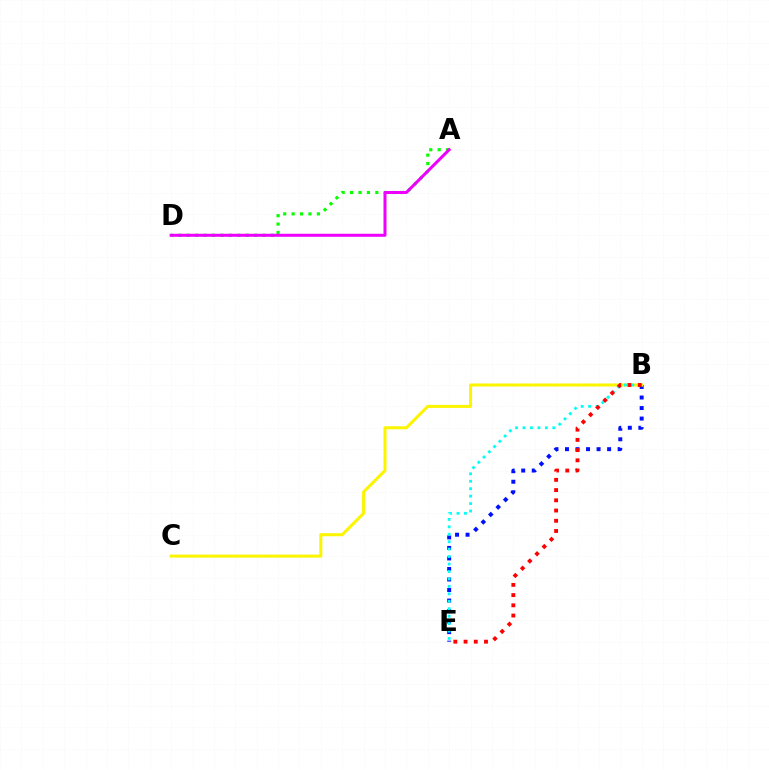{('A', 'D'): [{'color': '#08ff00', 'line_style': 'dotted', 'thickness': 2.29}, {'color': '#ee00ff', 'line_style': 'solid', 'thickness': 2.17}], ('B', 'E'): [{'color': '#0010ff', 'line_style': 'dotted', 'thickness': 2.86}, {'color': '#00fff6', 'line_style': 'dotted', 'thickness': 2.02}, {'color': '#ff0000', 'line_style': 'dotted', 'thickness': 2.78}], ('B', 'C'): [{'color': '#fcf500', 'line_style': 'solid', 'thickness': 2.19}]}